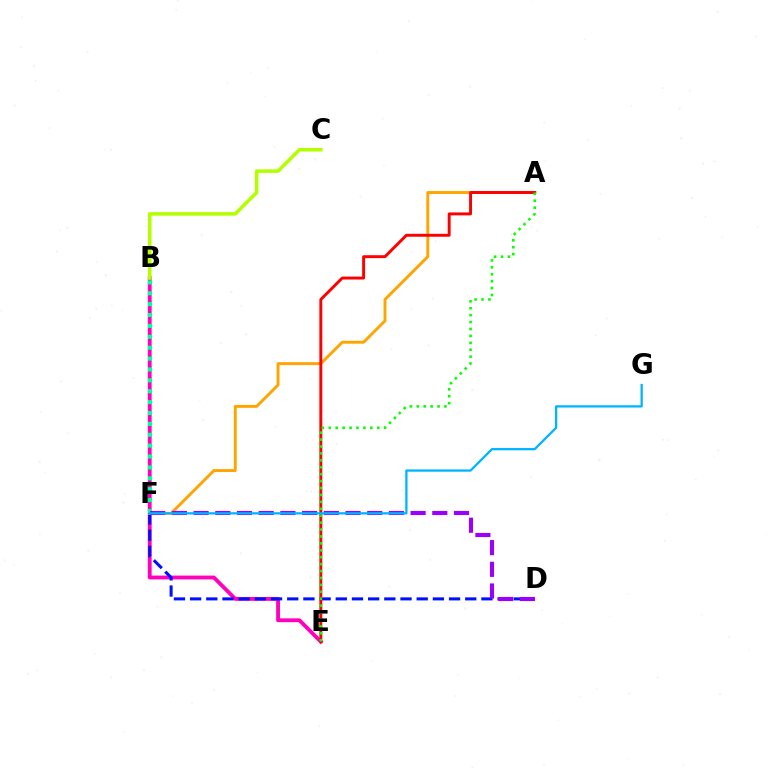{('B', 'E'): [{'color': '#ff00bd', 'line_style': 'solid', 'thickness': 2.76}], ('B', 'C'): [{'color': '#b3ff00', 'line_style': 'solid', 'thickness': 2.55}], ('D', 'F'): [{'color': '#0010ff', 'line_style': 'dashed', 'thickness': 2.2}, {'color': '#9b00ff', 'line_style': 'dashed', 'thickness': 2.95}], ('A', 'F'): [{'color': '#ffa500', 'line_style': 'solid', 'thickness': 2.11}], ('A', 'E'): [{'color': '#ff0000', 'line_style': 'solid', 'thickness': 2.11}, {'color': '#08ff00', 'line_style': 'dotted', 'thickness': 1.88}], ('B', 'F'): [{'color': '#00ff9d', 'line_style': 'dotted', 'thickness': 2.96}], ('F', 'G'): [{'color': '#00b5ff', 'line_style': 'solid', 'thickness': 1.64}]}